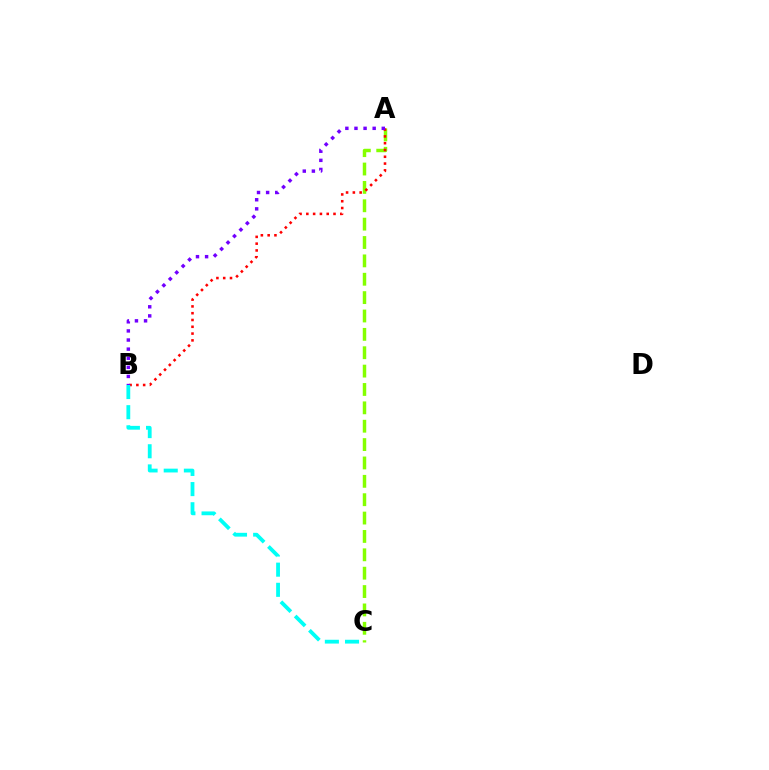{('A', 'C'): [{'color': '#84ff00', 'line_style': 'dashed', 'thickness': 2.5}], ('A', 'B'): [{'color': '#ff0000', 'line_style': 'dotted', 'thickness': 1.85}, {'color': '#7200ff', 'line_style': 'dotted', 'thickness': 2.47}], ('B', 'C'): [{'color': '#00fff6', 'line_style': 'dashed', 'thickness': 2.74}]}